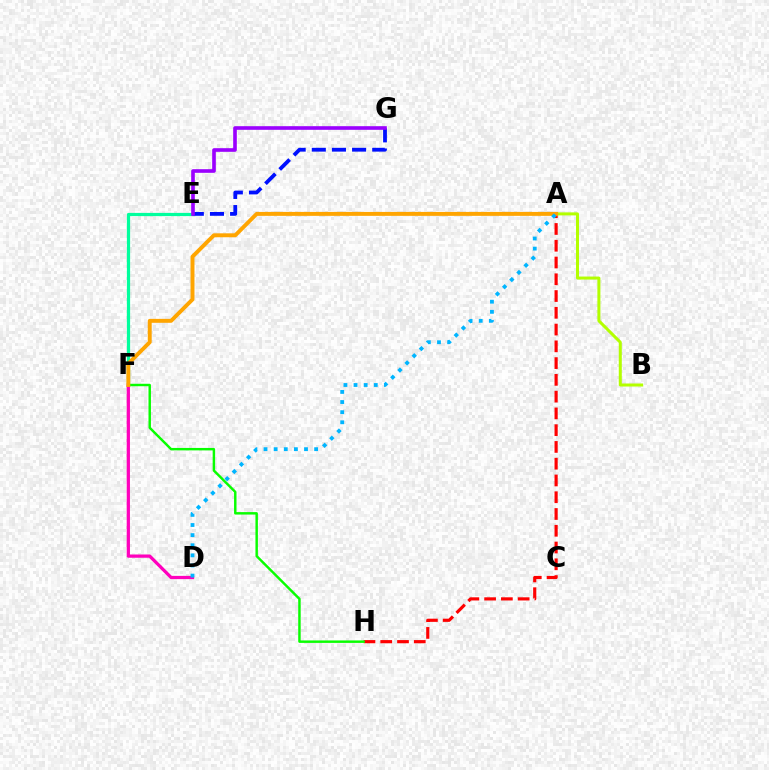{('A', 'H'): [{'color': '#ff0000', 'line_style': 'dashed', 'thickness': 2.28}], ('F', 'H'): [{'color': '#08ff00', 'line_style': 'solid', 'thickness': 1.76}], ('E', 'F'): [{'color': '#00ff9d', 'line_style': 'solid', 'thickness': 2.32}], ('A', 'B'): [{'color': '#b3ff00', 'line_style': 'solid', 'thickness': 2.17}], ('E', 'G'): [{'color': '#0010ff', 'line_style': 'dashed', 'thickness': 2.74}, {'color': '#9b00ff', 'line_style': 'solid', 'thickness': 2.61}], ('D', 'F'): [{'color': '#ff00bd', 'line_style': 'solid', 'thickness': 2.34}], ('A', 'F'): [{'color': '#ffa500', 'line_style': 'solid', 'thickness': 2.83}], ('A', 'D'): [{'color': '#00b5ff', 'line_style': 'dotted', 'thickness': 2.75}]}